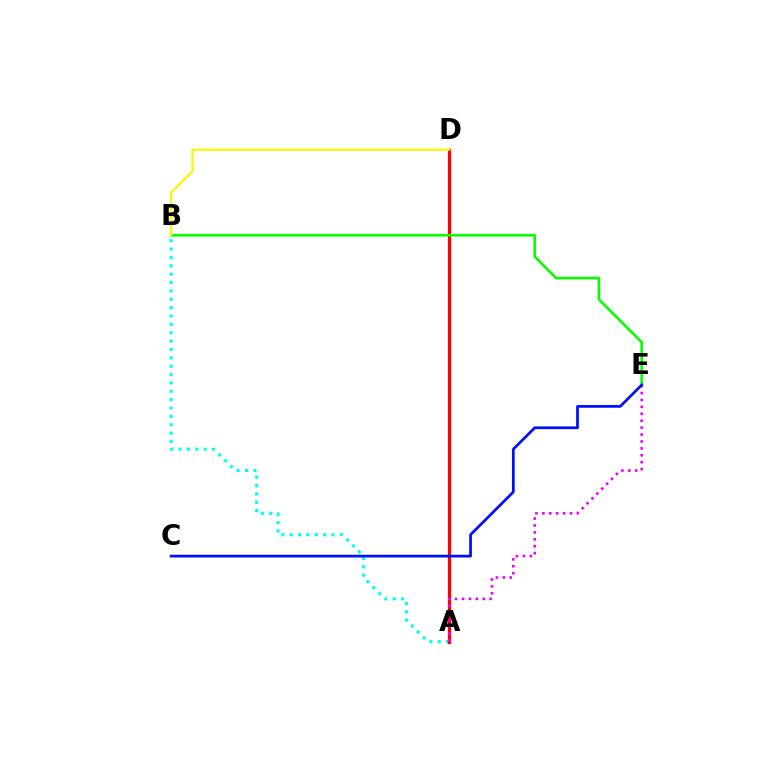{('A', 'B'): [{'color': '#00fff6', 'line_style': 'dotted', 'thickness': 2.27}], ('A', 'D'): [{'color': '#ff0000', 'line_style': 'solid', 'thickness': 2.33}], ('A', 'E'): [{'color': '#ee00ff', 'line_style': 'dotted', 'thickness': 1.88}], ('B', 'E'): [{'color': '#08ff00', 'line_style': 'solid', 'thickness': 1.89}], ('C', 'E'): [{'color': '#0010ff', 'line_style': 'solid', 'thickness': 1.97}], ('B', 'D'): [{'color': '#fcf500', 'line_style': 'solid', 'thickness': 1.59}]}